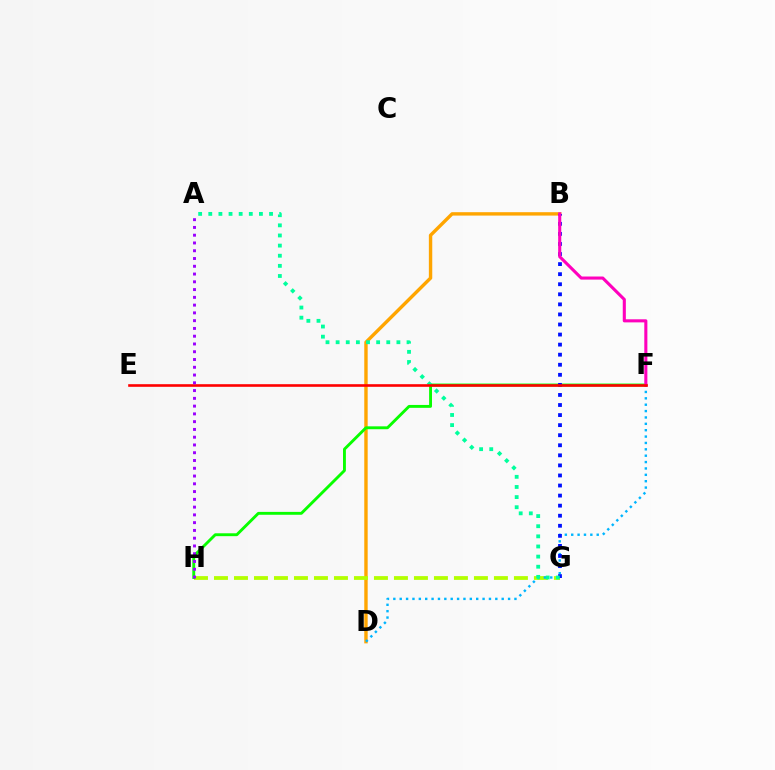{('B', 'D'): [{'color': '#ffa500', 'line_style': 'solid', 'thickness': 2.45}], ('G', 'H'): [{'color': '#b3ff00', 'line_style': 'dashed', 'thickness': 2.72}], ('D', 'F'): [{'color': '#00b5ff', 'line_style': 'dotted', 'thickness': 1.73}], ('F', 'H'): [{'color': '#08ff00', 'line_style': 'solid', 'thickness': 2.08}], ('B', 'G'): [{'color': '#0010ff', 'line_style': 'dotted', 'thickness': 2.73}], ('A', 'G'): [{'color': '#00ff9d', 'line_style': 'dotted', 'thickness': 2.75}], ('B', 'F'): [{'color': '#ff00bd', 'line_style': 'solid', 'thickness': 2.22}], ('E', 'F'): [{'color': '#ff0000', 'line_style': 'solid', 'thickness': 1.88}], ('A', 'H'): [{'color': '#9b00ff', 'line_style': 'dotted', 'thickness': 2.11}]}